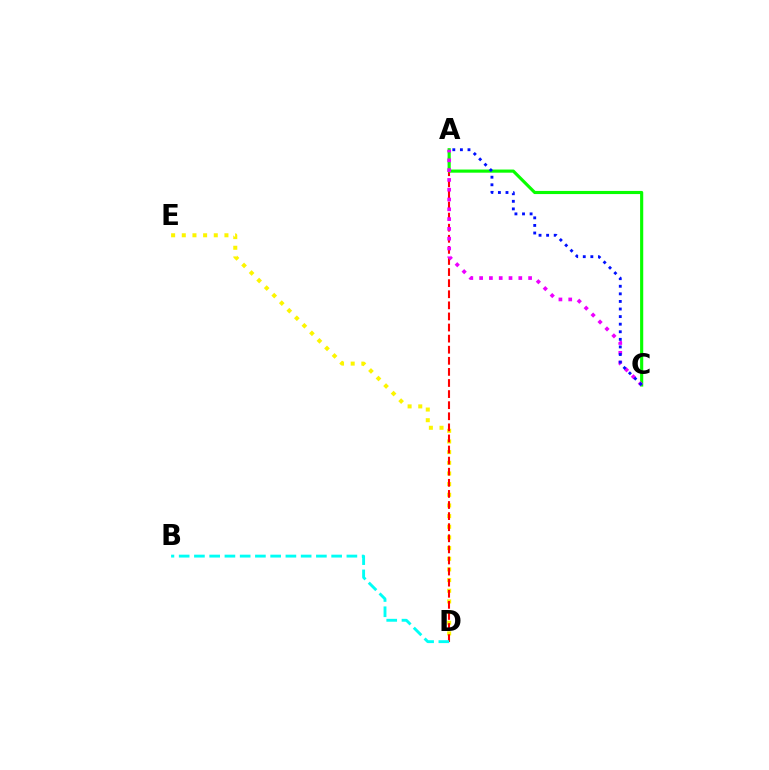{('D', 'E'): [{'color': '#fcf500', 'line_style': 'dotted', 'thickness': 2.9}], ('A', 'D'): [{'color': '#ff0000', 'line_style': 'dashed', 'thickness': 1.51}], ('A', 'C'): [{'color': '#08ff00', 'line_style': 'solid', 'thickness': 2.26}, {'color': '#ee00ff', 'line_style': 'dotted', 'thickness': 2.66}, {'color': '#0010ff', 'line_style': 'dotted', 'thickness': 2.06}], ('B', 'D'): [{'color': '#00fff6', 'line_style': 'dashed', 'thickness': 2.07}]}